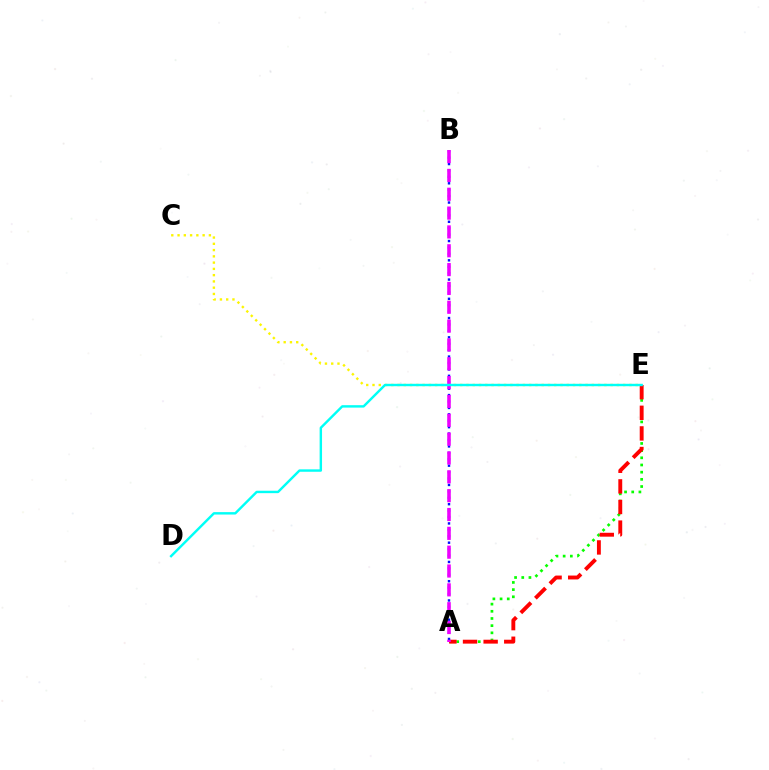{('A', 'E'): [{'color': '#08ff00', 'line_style': 'dotted', 'thickness': 1.95}, {'color': '#ff0000', 'line_style': 'dashed', 'thickness': 2.8}], ('C', 'E'): [{'color': '#fcf500', 'line_style': 'dotted', 'thickness': 1.7}], ('A', 'B'): [{'color': '#0010ff', 'line_style': 'dotted', 'thickness': 1.74}, {'color': '#ee00ff', 'line_style': 'dashed', 'thickness': 2.56}], ('D', 'E'): [{'color': '#00fff6', 'line_style': 'solid', 'thickness': 1.74}]}